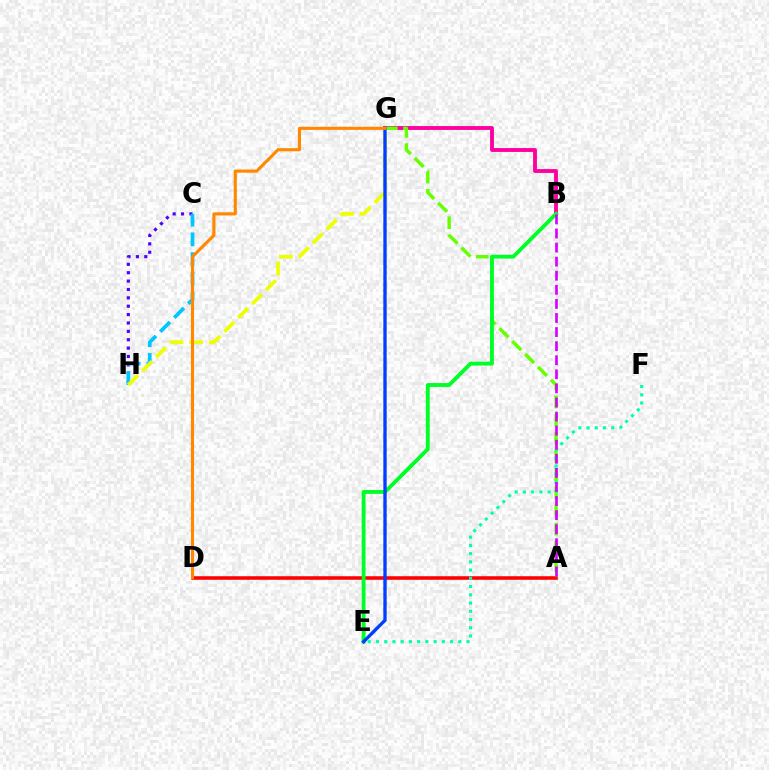{('B', 'G'): [{'color': '#ff00a0', 'line_style': 'solid', 'thickness': 2.79}], ('A', 'D'): [{'color': '#ff0000', 'line_style': 'solid', 'thickness': 2.56}], ('A', 'G'): [{'color': '#66ff00', 'line_style': 'dashed', 'thickness': 2.47}], ('E', 'F'): [{'color': '#00ffaf', 'line_style': 'dotted', 'thickness': 2.24}], ('C', 'H'): [{'color': '#4f00ff', 'line_style': 'dotted', 'thickness': 2.28}, {'color': '#00c7ff', 'line_style': 'dashed', 'thickness': 2.68}], ('B', 'E'): [{'color': '#00ff27', 'line_style': 'solid', 'thickness': 2.78}], ('G', 'H'): [{'color': '#eeff00', 'line_style': 'dashed', 'thickness': 2.67}], ('E', 'G'): [{'color': '#003fff', 'line_style': 'solid', 'thickness': 2.41}], ('A', 'B'): [{'color': '#d600ff', 'line_style': 'dashed', 'thickness': 1.91}], ('D', 'G'): [{'color': '#ff8800', 'line_style': 'solid', 'thickness': 2.24}]}